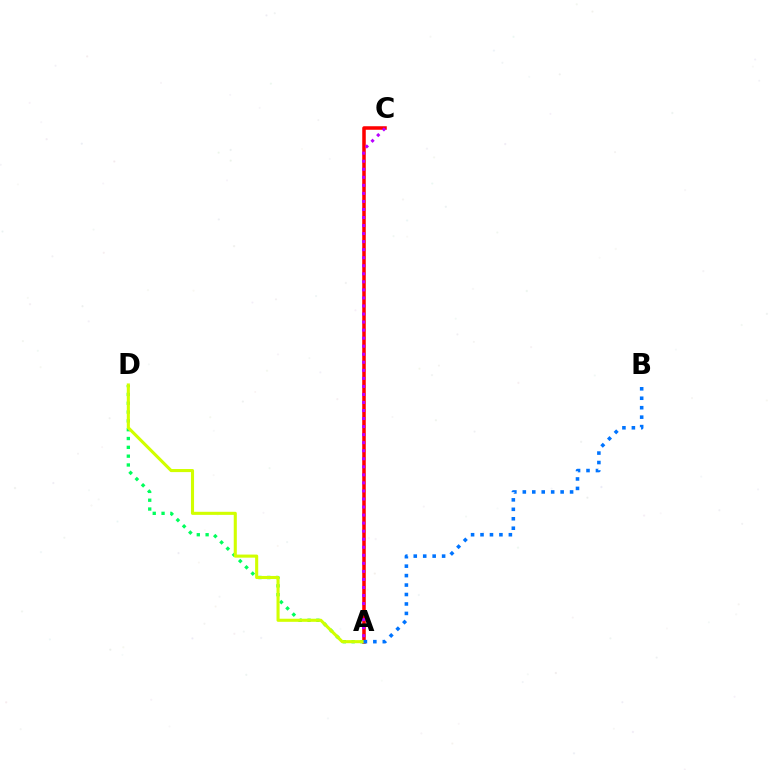{('A', 'C'): [{'color': '#ff0000', 'line_style': 'solid', 'thickness': 2.54}, {'color': '#b900ff', 'line_style': 'dotted', 'thickness': 2.19}], ('A', 'D'): [{'color': '#00ff5c', 'line_style': 'dotted', 'thickness': 2.4}, {'color': '#d1ff00', 'line_style': 'solid', 'thickness': 2.22}], ('A', 'B'): [{'color': '#0074ff', 'line_style': 'dotted', 'thickness': 2.57}]}